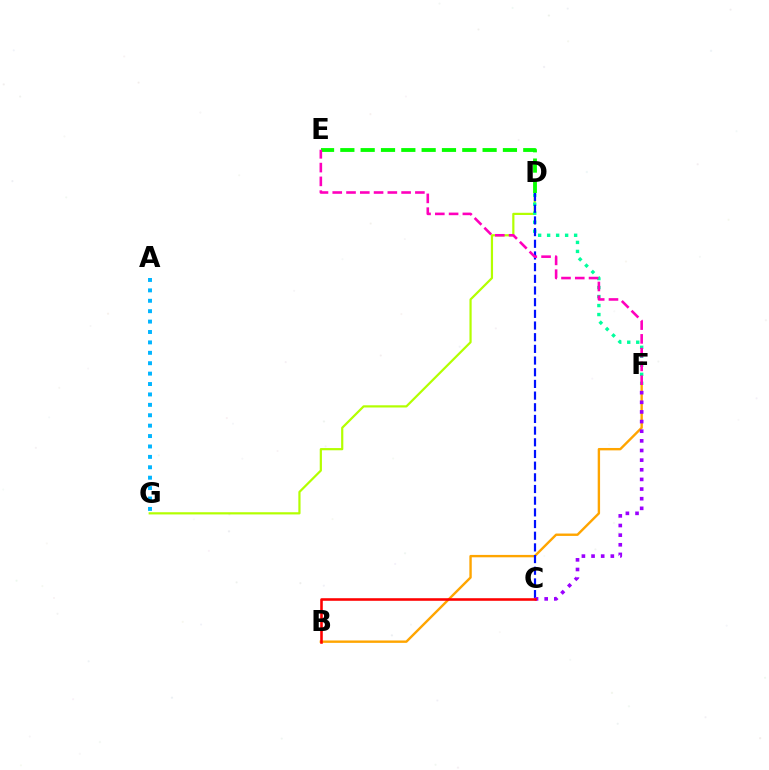{('D', 'G'): [{'color': '#b3ff00', 'line_style': 'solid', 'thickness': 1.59}], ('D', 'F'): [{'color': '#00ff9d', 'line_style': 'dotted', 'thickness': 2.45}], ('B', 'F'): [{'color': '#ffa500', 'line_style': 'solid', 'thickness': 1.72}], ('C', 'D'): [{'color': '#0010ff', 'line_style': 'dashed', 'thickness': 1.59}], ('C', 'F'): [{'color': '#9b00ff', 'line_style': 'dotted', 'thickness': 2.62}], ('D', 'E'): [{'color': '#08ff00', 'line_style': 'dashed', 'thickness': 2.76}], ('E', 'F'): [{'color': '#ff00bd', 'line_style': 'dashed', 'thickness': 1.87}], ('A', 'G'): [{'color': '#00b5ff', 'line_style': 'dotted', 'thickness': 2.83}], ('B', 'C'): [{'color': '#ff0000', 'line_style': 'solid', 'thickness': 1.85}]}